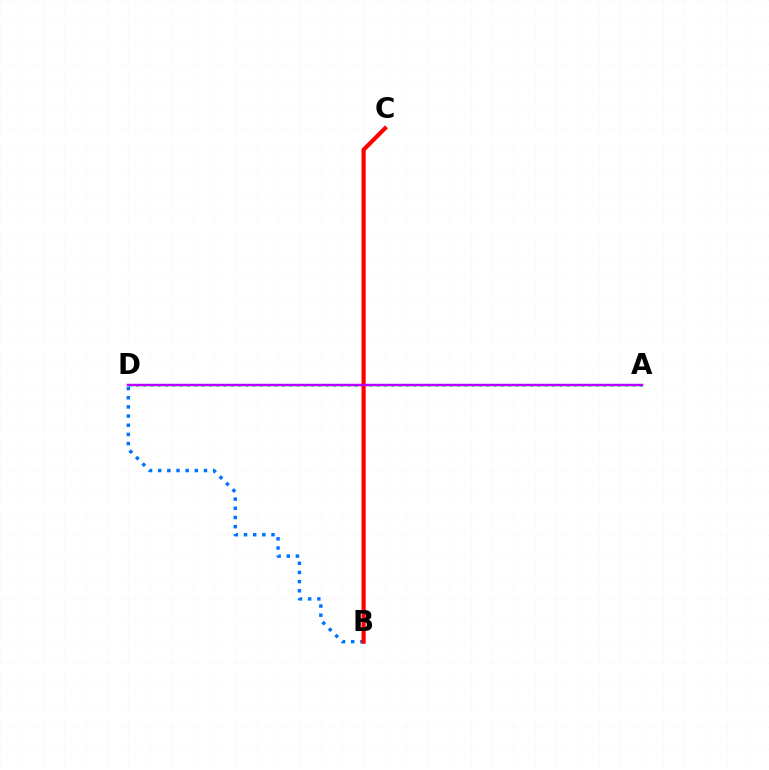{('B', 'D'): [{'color': '#0074ff', 'line_style': 'dotted', 'thickness': 2.49}], ('B', 'C'): [{'color': '#d1ff00', 'line_style': 'solid', 'thickness': 1.62}, {'color': '#ff0000', 'line_style': 'solid', 'thickness': 2.98}], ('A', 'D'): [{'color': '#00ff5c', 'line_style': 'dotted', 'thickness': 1.98}, {'color': '#b900ff', 'line_style': 'solid', 'thickness': 1.79}]}